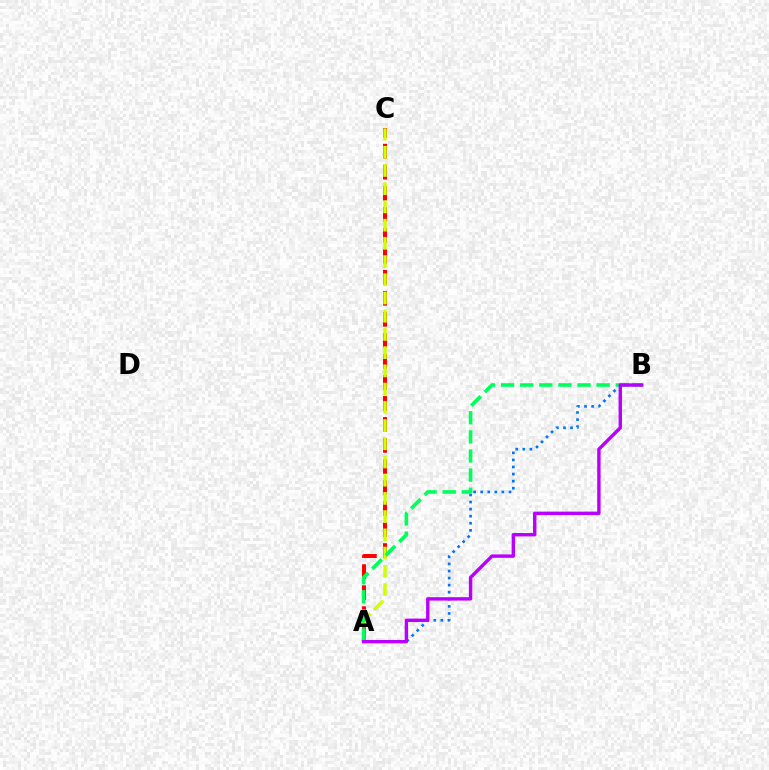{('A', 'C'): [{'color': '#ff0000', 'line_style': 'dashed', 'thickness': 2.86}, {'color': '#d1ff00', 'line_style': 'dashed', 'thickness': 2.48}], ('A', 'B'): [{'color': '#0074ff', 'line_style': 'dotted', 'thickness': 1.92}, {'color': '#00ff5c', 'line_style': 'dashed', 'thickness': 2.6}, {'color': '#b900ff', 'line_style': 'solid', 'thickness': 2.45}]}